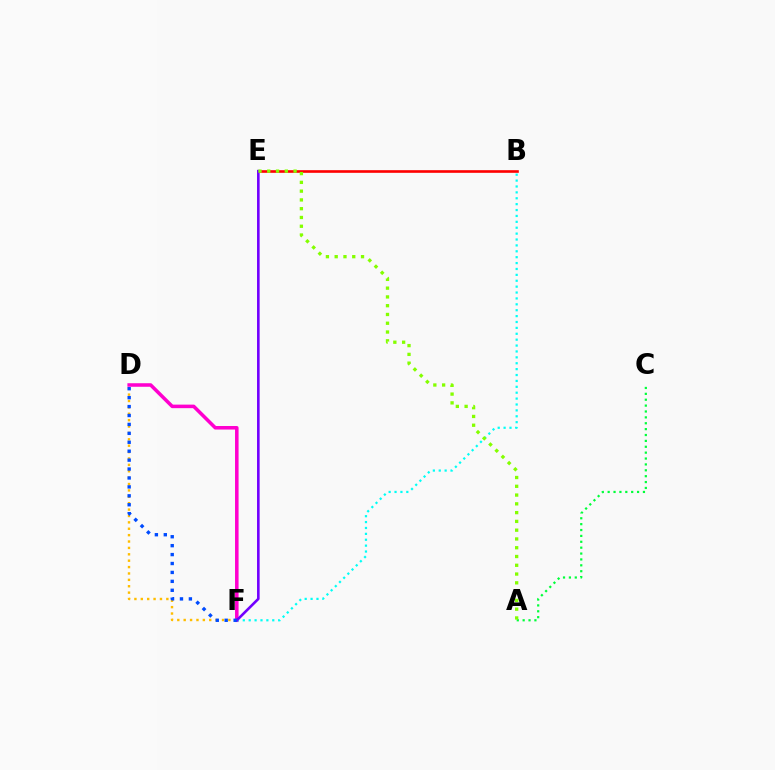{('B', 'E'): [{'color': '#ff0000', 'line_style': 'solid', 'thickness': 1.89}], ('D', 'F'): [{'color': '#ffbd00', 'line_style': 'dotted', 'thickness': 1.74}, {'color': '#ff00cf', 'line_style': 'solid', 'thickness': 2.55}, {'color': '#004bff', 'line_style': 'dotted', 'thickness': 2.42}], ('B', 'F'): [{'color': '#00fff6', 'line_style': 'dotted', 'thickness': 1.6}], ('E', 'F'): [{'color': '#7200ff', 'line_style': 'solid', 'thickness': 1.87}], ('A', 'C'): [{'color': '#00ff39', 'line_style': 'dotted', 'thickness': 1.6}], ('A', 'E'): [{'color': '#84ff00', 'line_style': 'dotted', 'thickness': 2.38}]}